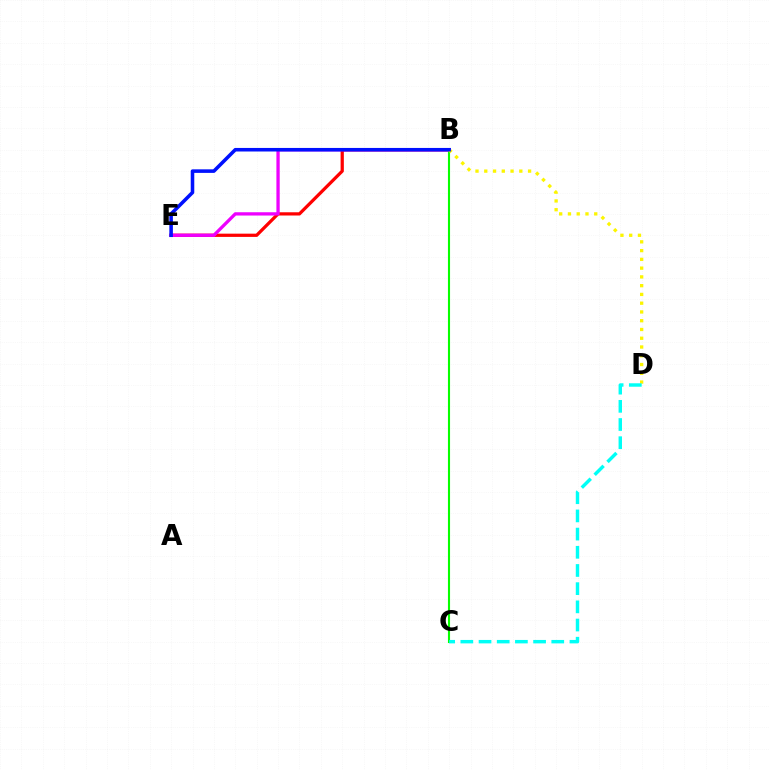{('B', 'E'): [{'color': '#ff0000', 'line_style': 'solid', 'thickness': 2.33}, {'color': '#ee00ff', 'line_style': 'solid', 'thickness': 2.37}, {'color': '#0010ff', 'line_style': 'solid', 'thickness': 2.56}], ('B', 'C'): [{'color': '#08ff00', 'line_style': 'solid', 'thickness': 1.52}], ('B', 'D'): [{'color': '#fcf500', 'line_style': 'dotted', 'thickness': 2.38}], ('C', 'D'): [{'color': '#00fff6', 'line_style': 'dashed', 'thickness': 2.47}]}